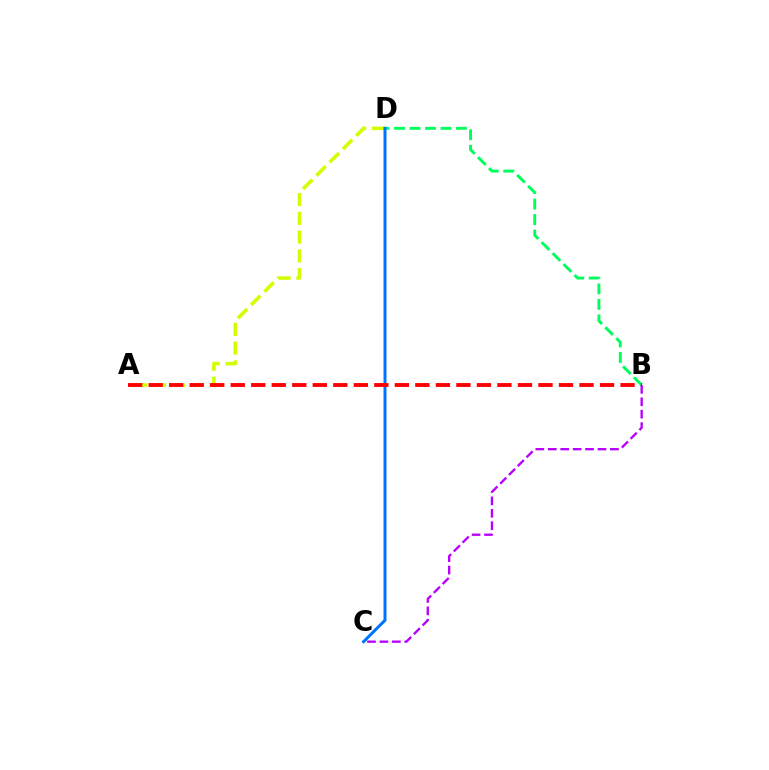{('B', 'D'): [{'color': '#00ff5c', 'line_style': 'dashed', 'thickness': 2.1}], ('A', 'D'): [{'color': '#d1ff00', 'line_style': 'dashed', 'thickness': 2.55}], ('C', 'D'): [{'color': '#0074ff', 'line_style': 'solid', 'thickness': 2.16}], ('B', 'C'): [{'color': '#b900ff', 'line_style': 'dashed', 'thickness': 1.69}], ('A', 'B'): [{'color': '#ff0000', 'line_style': 'dashed', 'thickness': 2.79}]}